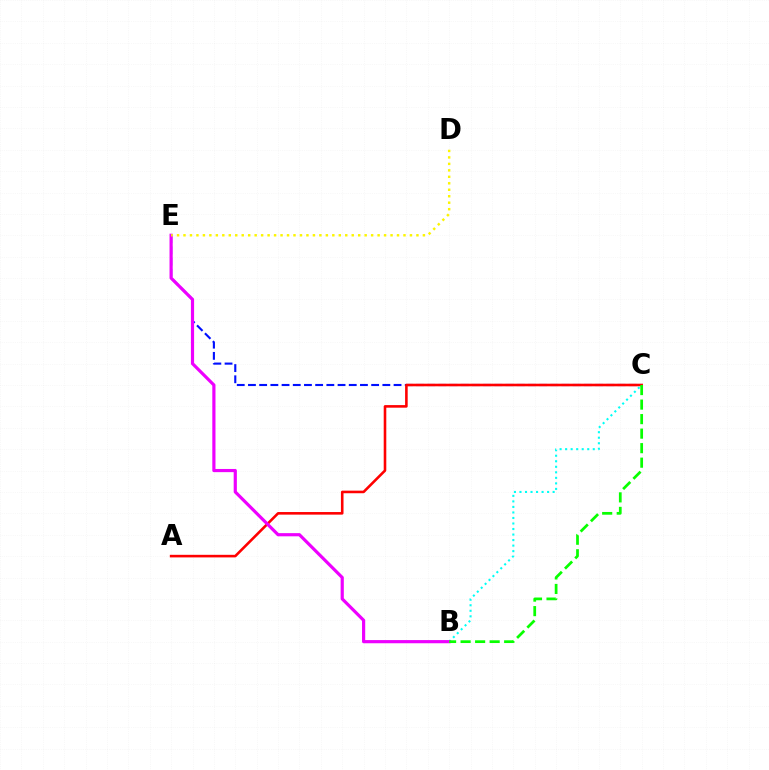{('C', 'E'): [{'color': '#0010ff', 'line_style': 'dashed', 'thickness': 1.52}], ('A', 'C'): [{'color': '#ff0000', 'line_style': 'solid', 'thickness': 1.86}], ('B', 'C'): [{'color': '#00fff6', 'line_style': 'dotted', 'thickness': 1.5}, {'color': '#08ff00', 'line_style': 'dashed', 'thickness': 1.97}], ('B', 'E'): [{'color': '#ee00ff', 'line_style': 'solid', 'thickness': 2.29}], ('D', 'E'): [{'color': '#fcf500', 'line_style': 'dotted', 'thickness': 1.76}]}